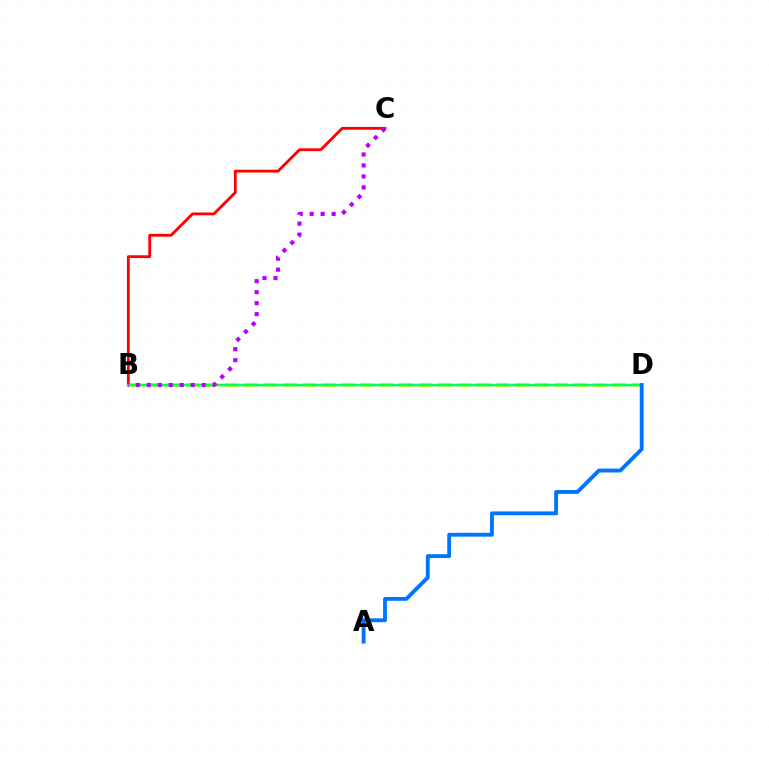{('B', 'D'): [{'color': '#d1ff00', 'line_style': 'dashed', 'thickness': 2.63}, {'color': '#00ff5c', 'line_style': 'solid', 'thickness': 1.8}], ('B', 'C'): [{'color': '#ff0000', 'line_style': 'solid', 'thickness': 2.03}, {'color': '#b900ff', 'line_style': 'dotted', 'thickness': 2.98}], ('A', 'D'): [{'color': '#0074ff', 'line_style': 'solid', 'thickness': 2.77}]}